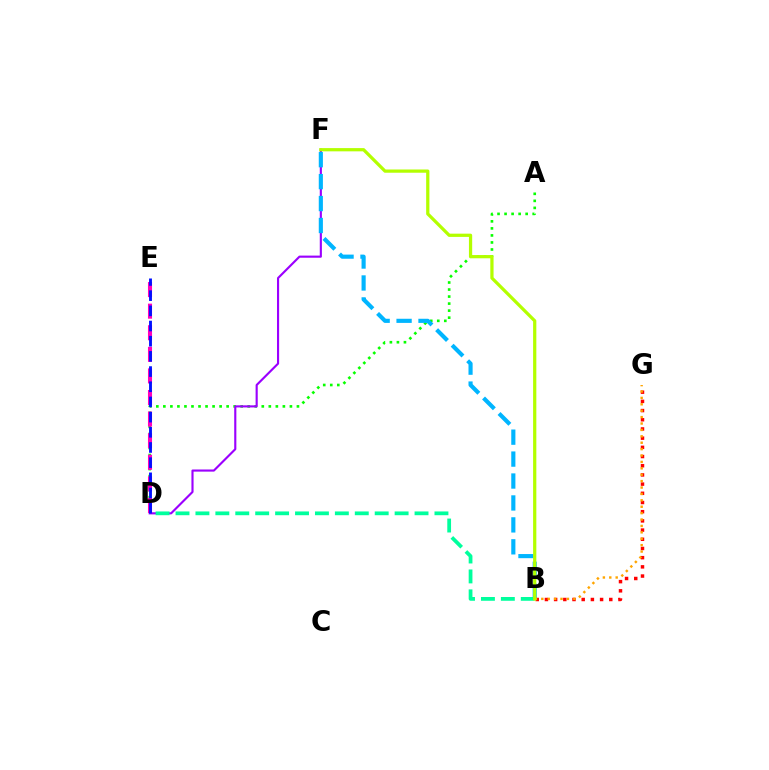{('A', 'D'): [{'color': '#08ff00', 'line_style': 'dotted', 'thickness': 1.91}], ('D', 'F'): [{'color': '#9b00ff', 'line_style': 'solid', 'thickness': 1.54}], ('B', 'G'): [{'color': '#ff0000', 'line_style': 'dotted', 'thickness': 2.5}, {'color': '#ffa500', 'line_style': 'dotted', 'thickness': 1.74}], ('D', 'E'): [{'color': '#ff00bd', 'line_style': 'dashed', 'thickness': 2.93}, {'color': '#0010ff', 'line_style': 'dashed', 'thickness': 2.06}], ('B', 'F'): [{'color': '#00b5ff', 'line_style': 'dashed', 'thickness': 2.98}, {'color': '#b3ff00', 'line_style': 'solid', 'thickness': 2.33}], ('B', 'D'): [{'color': '#00ff9d', 'line_style': 'dashed', 'thickness': 2.71}]}